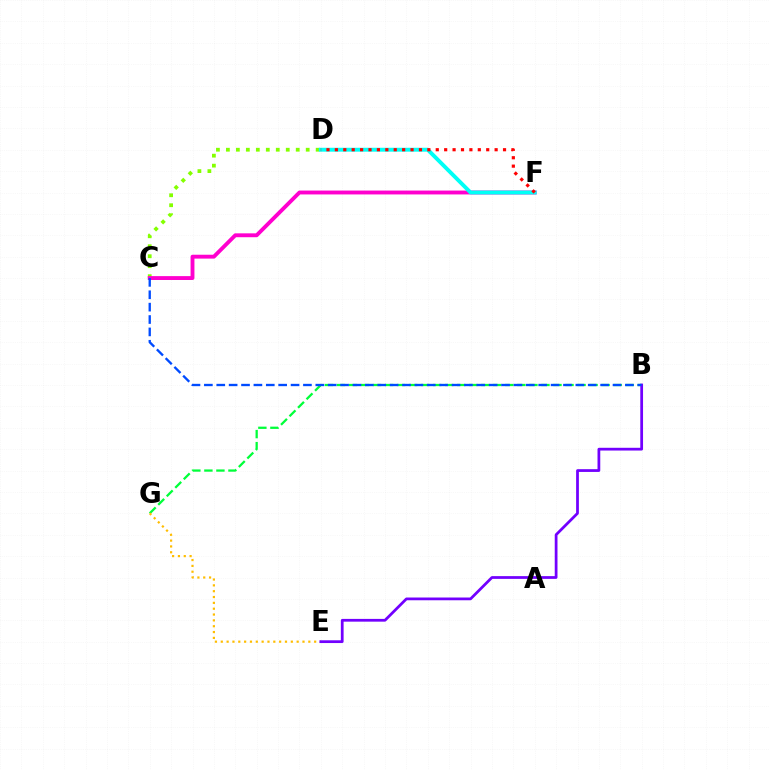{('C', 'D'): [{'color': '#84ff00', 'line_style': 'dotted', 'thickness': 2.71}], ('C', 'F'): [{'color': '#ff00cf', 'line_style': 'solid', 'thickness': 2.79}], ('B', 'G'): [{'color': '#00ff39', 'line_style': 'dashed', 'thickness': 1.63}], ('D', 'F'): [{'color': '#00fff6', 'line_style': 'solid', 'thickness': 2.81}, {'color': '#ff0000', 'line_style': 'dotted', 'thickness': 2.28}], ('E', 'G'): [{'color': '#ffbd00', 'line_style': 'dotted', 'thickness': 1.59}], ('B', 'E'): [{'color': '#7200ff', 'line_style': 'solid', 'thickness': 1.98}], ('B', 'C'): [{'color': '#004bff', 'line_style': 'dashed', 'thickness': 1.68}]}